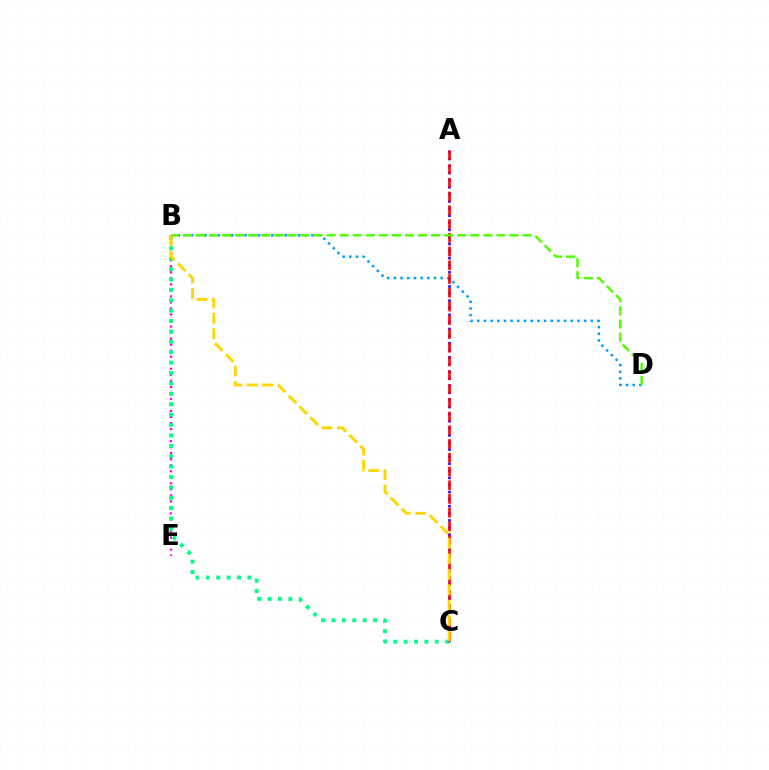{('B', 'D'): [{'color': '#009eff', 'line_style': 'dotted', 'thickness': 1.82}, {'color': '#4fff00', 'line_style': 'dashed', 'thickness': 1.78}], ('B', 'E'): [{'color': '#ff00ed', 'line_style': 'dotted', 'thickness': 1.64}], ('B', 'C'): [{'color': '#00ff86', 'line_style': 'dotted', 'thickness': 2.82}, {'color': '#ffd500', 'line_style': 'dashed', 'thickness': 2.09}], ('A', 'C'): [{'color': '#3700ff', 'line_style': 'dotted', 'thickness': 1.93}, {'color': '#ff0000', 'line_style': 'dashed', 'thickness': 1.87}]}